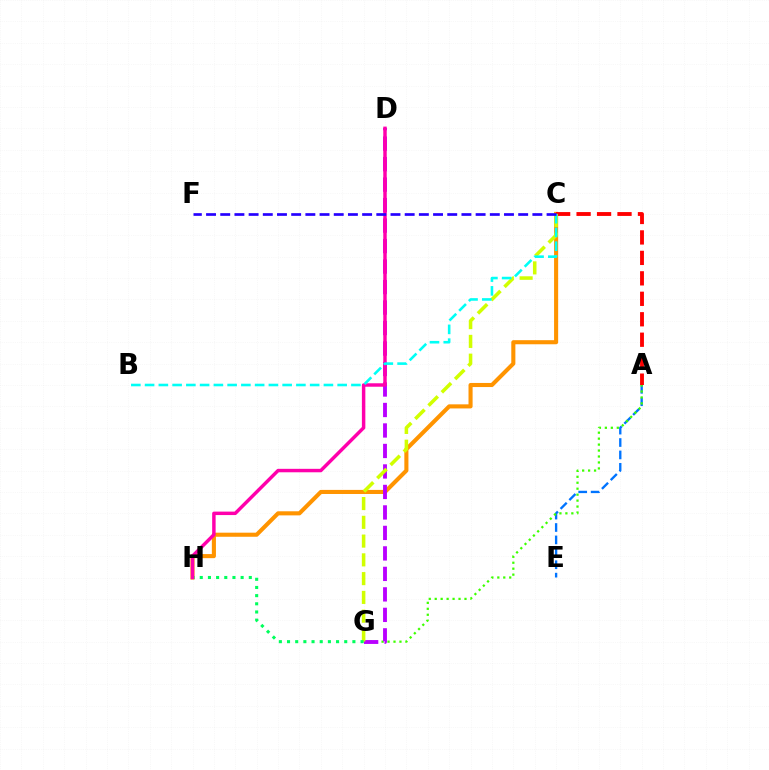{('A', 'E'): [{'color': '#0074ff', 'line_style': 'dashed', 'thickness': 1.69}], ('C', 'H'): [{'color': '#ff9400', 'line_style': 'solid', 'thickness': 2.94}], ('A', 'C'): [{'color': '#ff0000', 'line_style': 'dashed', 'thickness': 2.78}], ('A', 'G'): [{'color': '#3dff00', 'line_style': 'dotted', 'thickness': 1.62}], ('D', 'G'): [{'color': '#b900ff', 'line_style': 'dashed', 'thickness': 2.78}], ('C', 'G'): [{'color': '#d1ff00', 'line_style': 'dashed', 'thickness': 2.55}], ('G', 'H'): [{'color': '#00ff5c', 'line_style': 'dotted', 'thickness': 2.22}], ('D', 'H'): [{'color': '#ff00ac', 'line_style': 'solid', 'thickness': 2.49}], ('B', 'C'): [{'color': '#00fff6', 'line_style': 'dashed', 'thickness': 1.87}], ('C', 'F'): [{'color': '#2500ff', 'line_style': 'dashed', 'thickness': 1.93}]}